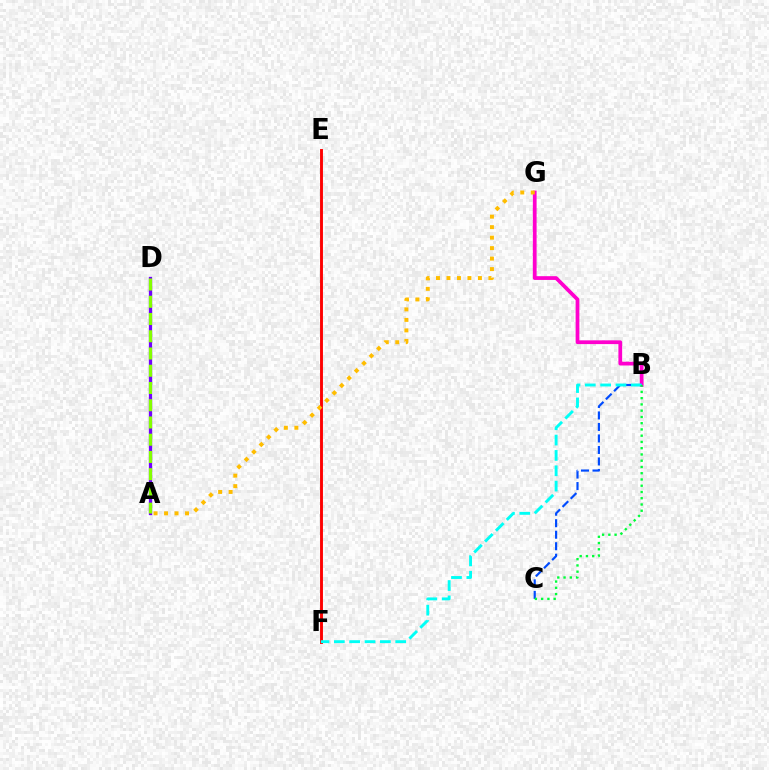{('A', 'D'): [{'color': '#7200ff', 'line_style': 'solid', 'thickness': 2.36}, {'color': '#84ff00', 'line_style': 'dashed', 'thickness': 2.34}], ('B', 'G'): [{'color': '#ff00cf', 'line_style': 'solid', 'thickness': 2.7}], ('E', 'F'): [{'color': '#ff0000', 'line_style': 'solid', 'thickness': 2.09}], ('A', 'G'): [{'color': '#ffbd00', 'line_style': 'dotted', 'thickness': 2.85}], ('B', 'C'): [{'color': '#004bff', 'line_style': 'dashed', 'thickness': 1.56}, {'color': '#00ff39', 'line_style': 'dotted', 'thickness': 1.7}], ('B', 'F'): [{'color': '#00fff6', 'line_style': 'dashed', 'thickness': 2.08}]}